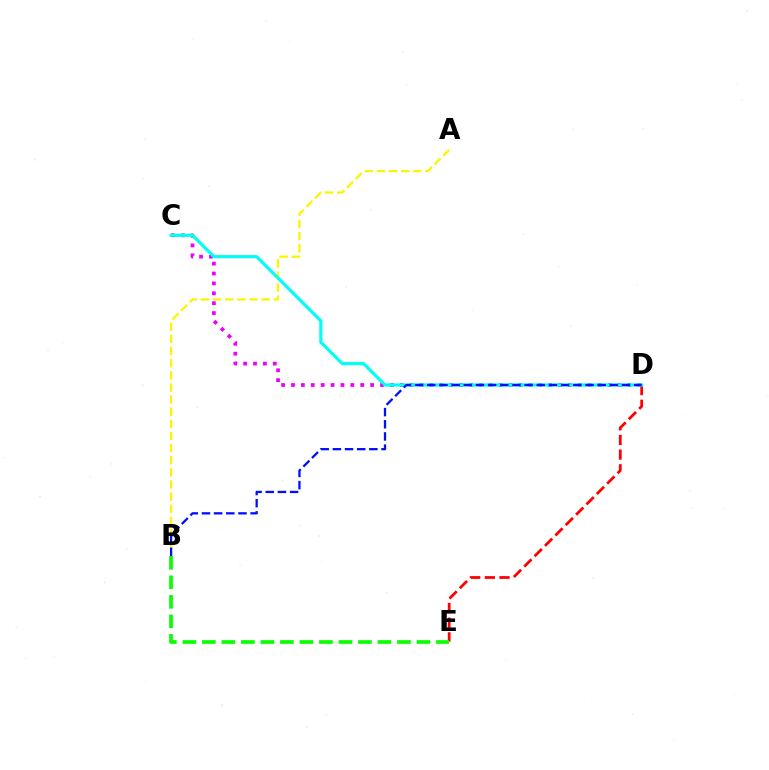{('D', 'E'): [{'color': '#ff0000', 'line_style': 'dashed', 'thickness': 1.99}], ('A', 'B'): [{'color': '#fcf500', 'line_style': 'dashed', 'thickness': 1.65}], ('B', 'E'): [{'color': '#08ff00', 'line_style': 'dashed', 'thickness': 2.65}], ('C', 'D'): [{'color': '#ee00ff', 'line_style': 'dotted', 'thickness': 2.69}, {'color': '#00fff6', 'line_style': 'solid', 'thickness': 2.3}], ('B', 'D'): [{'color': '#0010ff', 'line_style': 'dashed', 'thickness': 1.65}]}